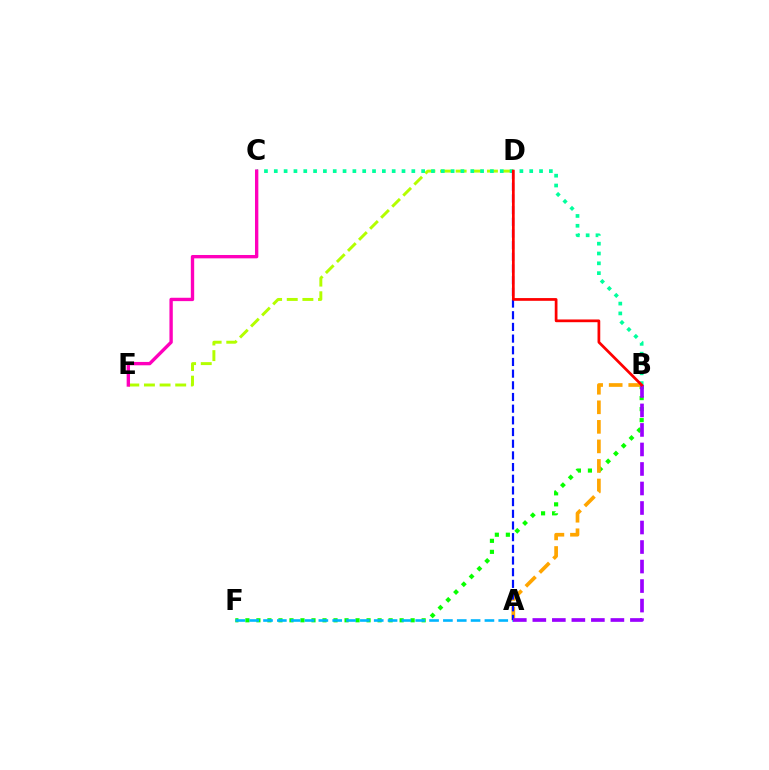{('D', 'E'): [{'color': '#b3ff00', 'line_style': 'dashed', 'thickness': 2.12}], ('B', 'C'): [{'color': '#00ff9d', 'line_style': 'dotted', 'thickness': 2.67}], ('B', 'F'): [{'color': '#08ff00', 'line_style': 'dotted', 'thickness': 2.99}], ('A', 'B'): [{'color': '#ffa500', 'line_style': 'dashed', 'thickness': 2.66}, {'color': '#9b00ff', 'line_style': 'dashed', 'thickness': 2.65}], ('A', 'F'): [{'color': '#00b5ff', 'line_style': 'dashed', 'thickness': 1.88}], ('A', 'D'): [{'color': '#0010ff', 'line_style': 'dashed', 'thickness': 1.59}], ('C', 'E'): [{'color': '#ff00bd', 'line_style': 'solid', 'thickness': 2.42}], ('B', 'D'): [{'color': '#ff0000', 'line_style': 'solid', 'thickness': 1.97}]}